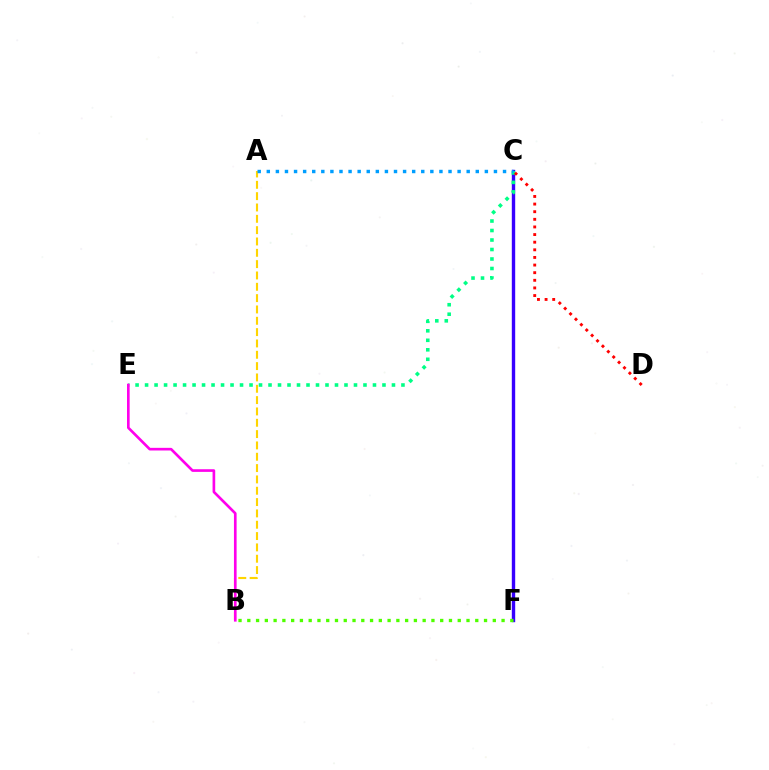{('C', 'F'): [{'color': '#3700ff', 'line_style': 'solid', 'thickness': 2.44}], ('A', 'B'): [{'color': '#ffd500', 'line_style': 'dashed', 'thickness': 1.54}], ('B', 'F'): [{'color': '#4fff00', 'line_style': 'dotted', 'thickness': 2.38}], ('C', 'E'): [{'color': '#00ff86', 'line_style': 'dotted', 'thickness': 2.58}], ('A', 'C'): [{'color': '#009eff', 'line_style': 'dotted', 'thickness': 2.47}], ('B', 'E'): [{'color': '#ff00ed', 'line_style': 'solid', 'thickness': 1.91}], ('C', 'D'): [{'color': '#ff0000', 'line_style': 'dotted', 'thickness': 2.07}]}